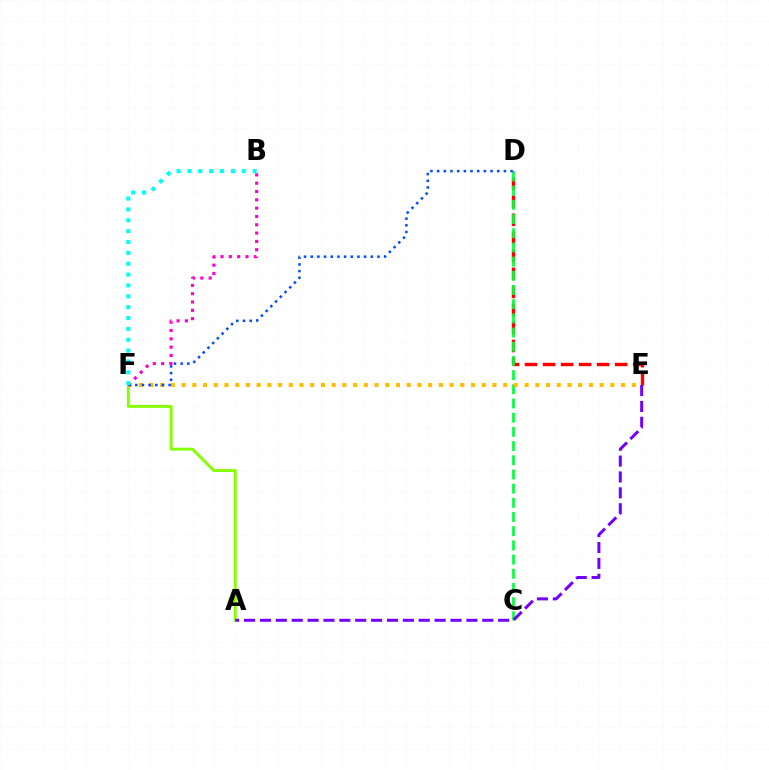{('A', 'F'): [{'color': '#84ff00', 'line_style': 'solid', 'thickness': 2.09}], ('D', 'E'): [{'color': '#ff0000', 'line_style': 'dashed', 'thickness': 2.45}], ('C', 'D'): [{'color': '#00ff39', 'line_style': 'dashed', 'thickness': 1.93}], ('A', 'E'): [{'color': '#7200ff', 'line_style': 'dashed', 'thickness': 2.16}], ('B', 'F'): [{'color': '#ff00cf', 'line_style': 'dotted', 'thickness': 2.26}, {'color': '#00fff6', 'line_style': 'dotted', 'thickness': 2.95}], ('E', 'F'): [{'color': '#ffbd00', 'line_style': 'dotted', 'thickness': 2.91}], ('D', 'F'): [{'color': '#004bff', 'line_style': 'dotted', 'thickness': 1.81}]}